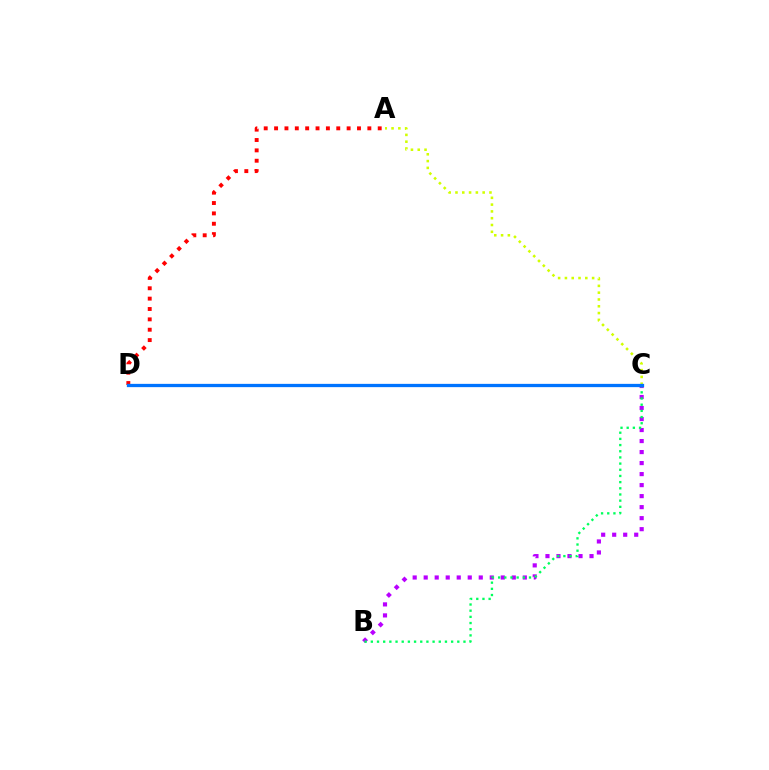{('A', 'C'): [{'color': '#d1ff00', 'line_style': 'dotted', 'thickness': 1.85}], ('A', 'D'): [{'color': '#ff0000', 'line_style': 'dotted', 'thickness': 2.82}], ('B', 'C'): [{'color': '#b900ff', 'line_style': 'dotted', 'thickness': 2.99}, {'color': '#00ff5c', 'line_style': 'dotted', 'thickness': 1.68}], ('C', 'D'): [{'color': '#0074ff', 'line_style': 'solid', 'thickness': 2.35}]}